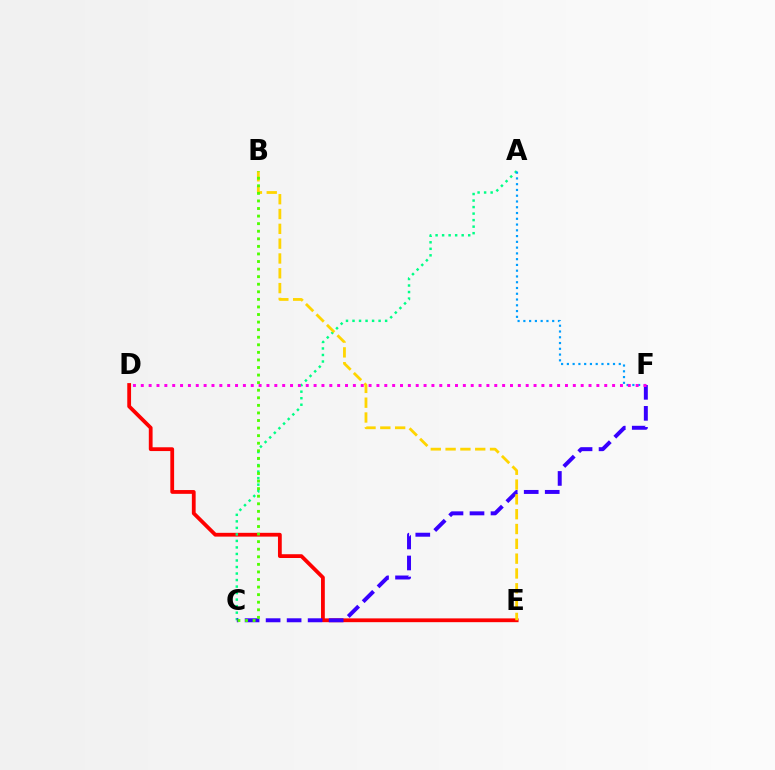{('D', 'E'): [{'color': '#ff0000', 'line_style': 'solid', 'thickness': 2.73}], ('A', 'C'): [{'color': '#00ff86', 'line_style': 'dotted', 'thickness': 1.77}], ('A', 'F'): [{'color': '#009eff', 'line_style': 'dotted', 'thickness': 1.57}], ('C', 'F'): [{'color': '#3700ff', 'line_style': 'dashed', 'thickness': 2.85}], ('B', 'E'): [{'color': '#ffd500', 'line_style': 'dashed', 'thickness': 2.01}], ('B', 'C'): [{'color': '#4fff00', 'line_style': 'dotted', 'thickness': 2.06}], ('D', 'F'): [{'color': '#ff00ed', 'line_style': 'dotted', 'thickness': 2.13}]}